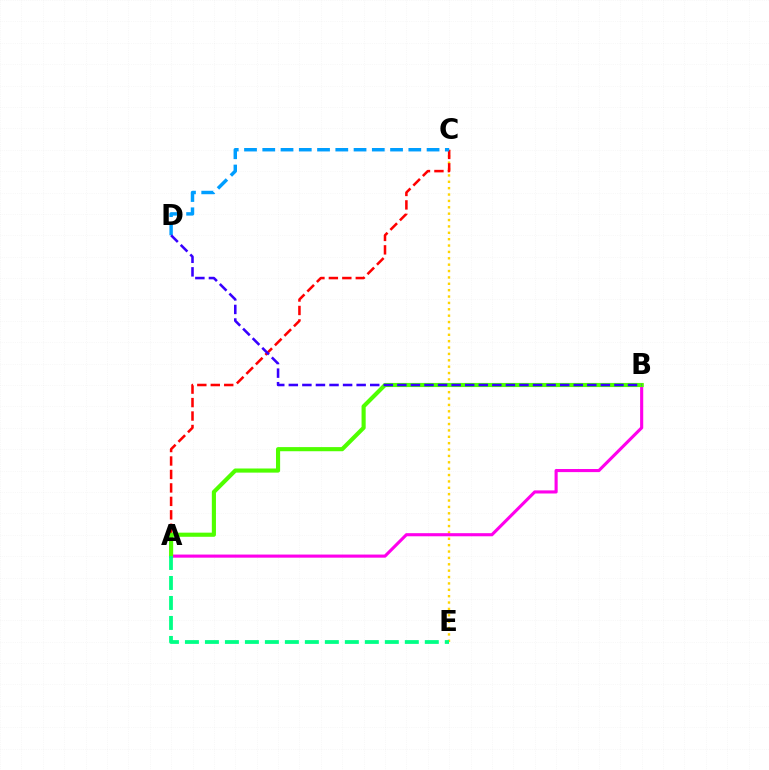{('C', 'E'): [{'color': '#ffd500', 'line_style': 'dotted', 'thickness': 1.73}], ('A', 'B'): [{'color': '#ff00ed', 'line_style': 'solid', 'thickness': 2.24}, {'color': '#4fff00', 'line_style': 'solid', 'thickness': 2.97}], ('A', 'C'): [{'color': '#ff0000', 'line_style': 'dashed', 'thickness': 1.83}], ('C', 'D'): [{'color': '#009eff', 'line_style': 'dashed', 'thickness': 2.48}], ('B', 'D'): [{'color': '#3700ff', 'line_style': 'dashed', 'thickness': 1.84}], ('A', 'E'): [{'color': '#00ff86', 'line_style': 'dashed', 'thickness': 2.72}]}